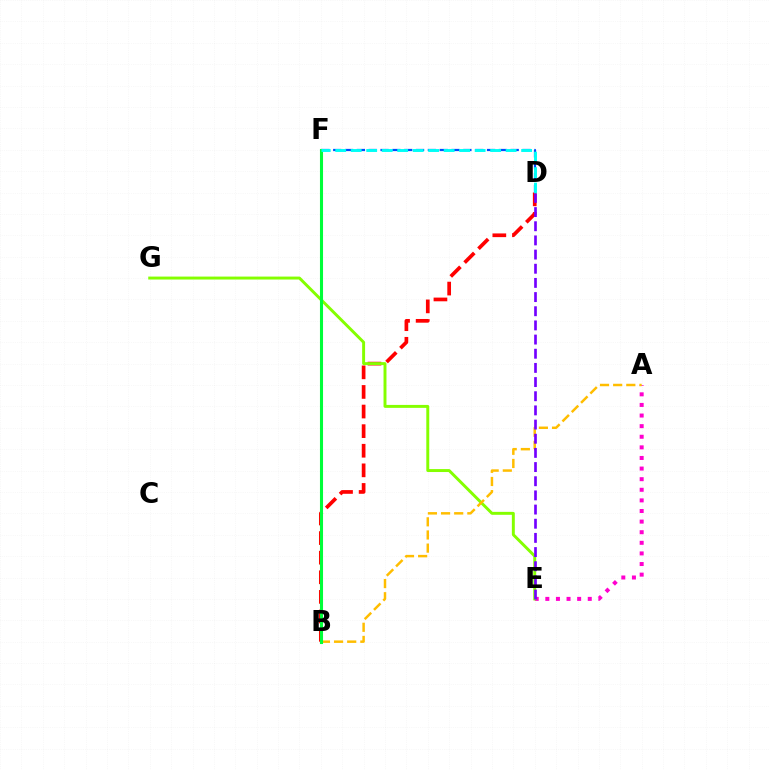{('A', 'E'): [{'color': '#ff00cf', 'line_style': 'dotted', 'thickness': 2.88}], ('B', 'D'): [{'color': '#ff0000', 'line_style': 'dashed', 'thickness': 2.66}], ('E', 'G'): [{'color': '#84ff00', 'line_style': 'solid', 'thickness': 2.12}], ('D', 'F'): [{'color': '#004bff', 'line_style': 'dashed', 'thickness': 1.61}, {'color': '#00fff6', 'line_style': 'dashed', 'thickness': 2.1}], ('A', 'B'): [{'color': '#ffbd00', 'line_style': 'dashed', 'thickness': 1.79}], ('B', 'F'): [{'color': '#00ff39', 'line_style': 'solid', 'thickness': 2.22}], ('D', 'E'): [{'color': '#7200ff', 'line_style': 'dashed', 'thickness': 1.92}]}